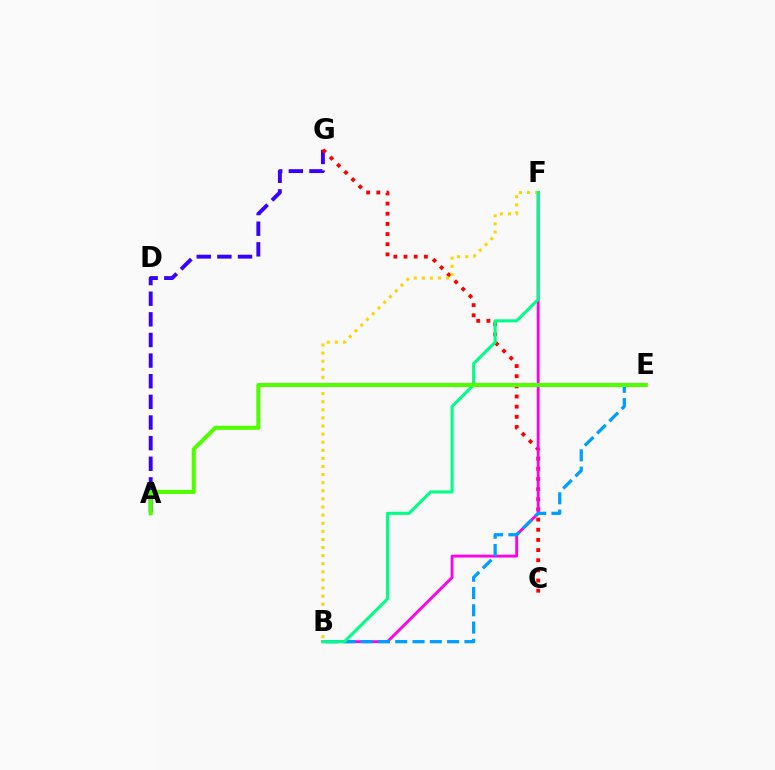{('A', 'G'): [{'color': '#3700ff', 'line_style': 'dashed', 'thickness': 2.8}], ('C', 'G'): [{'color': '#ff0000', 'line_style': 'dotted', 'thickness': 2.76}], ('B', 'F'): [{'color': '#ff00ed', 'line_style': 'solid', 'thickness': 2.06}, {'color': '#ffd500', 'line_style': 'dotted', 'thickness': 2.2}, {'color': '#00ff86', 'line_style': 'solid', 'thickness': 2.21}], ('B', 'E'): [{'color': '#009eff', 'line_style': 'dashed', 'thickness': 2.35}], ('A', 'E'): [{'color': '#4fff00', 'line_style': 'solid', 'thickness': 2.91}]}